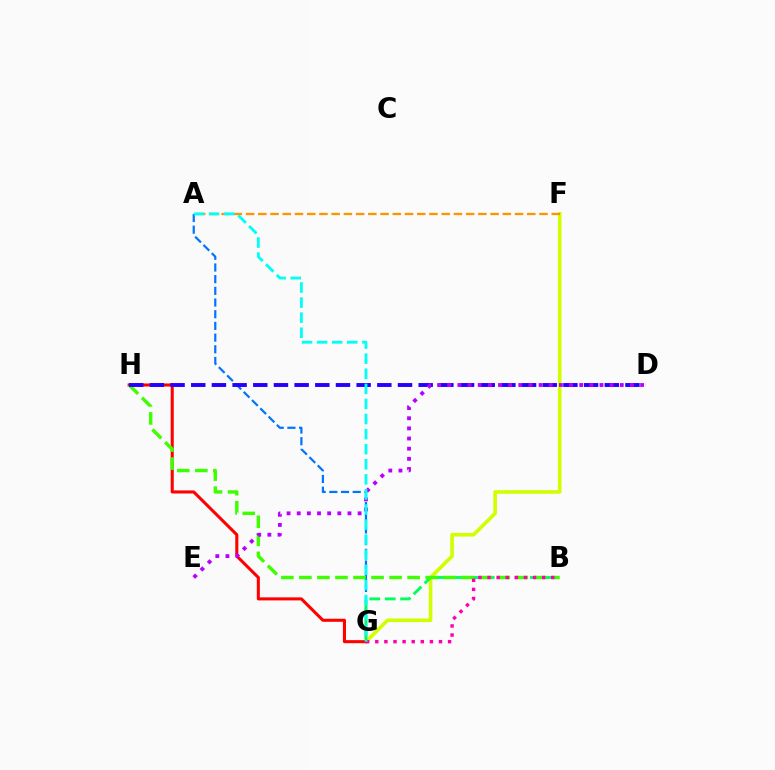{('F', 'G'): [{'color': '#d1ff00', 'line_style': 'solid', 'thickness': 2.61}], ('A', 'F'): [{'color': '#ff9400', 'line_style': 'dashed', 'thickness': 1.66}], ('A', 'G'): [{'color': '#0074ff', 'line_style': 'dashed', 'thickness': 1.59}, {'color': '#00fff6', 'line_style': 'dashed', 'thickness': 2.05}], ('B', 'G'): [{'color': '#00ff5c', 'line_style': 'dashed', 'thickness': 2.09}, {'color': '#ff00ac', 'line_style': 'dotted', 'thickness': 2.47}], ('G', 'H'): [{'color': '#ff0000', 'line_style': 'solid', 'thickness': 2.2}], ('B', 'H'): [{'color': '#3dff00', 'line_style': 'dashed', 'thickness': 2.45}], ('D', 'H'): [{'color': '#2500ff', 'line_style': 'dashed', 'thickness': 2.81}], ('D', 'E'): [{'color': '#b900ff', 'line_style': 'dotted', 'thickness': 2.76}]}